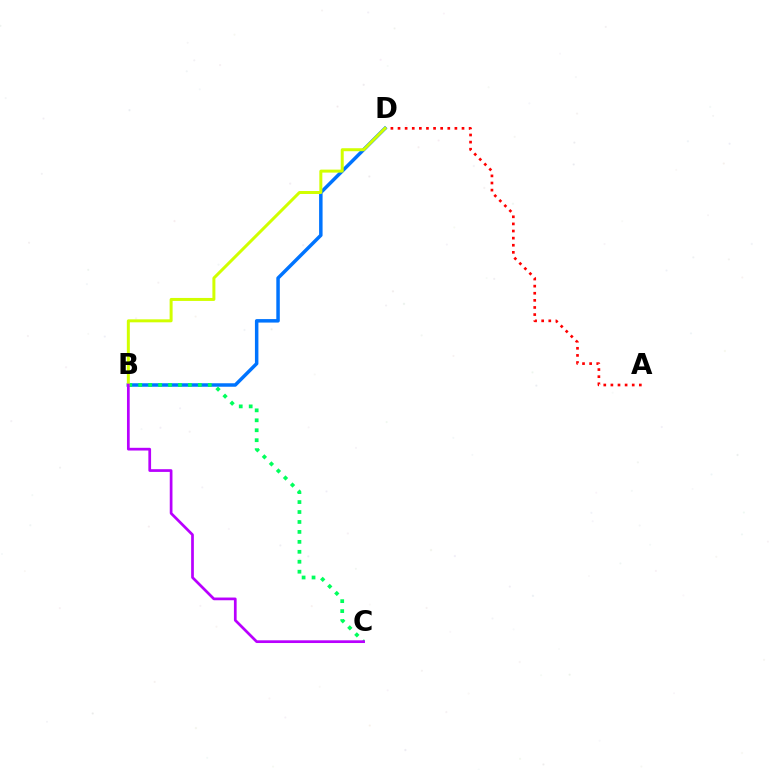{('A', 'D'): [{'color': '#ff0000', 'line_style': 'dotted', 'thickness': 1.93}], ('B', 'D'): [{'color': '#0074ff', 'line_style': 'solid', 'thickness': 2.51}, {'color': '#d1ff00', 'line_style': 'solid', 'thickness': 2.15}], ('B', 'C'): [{'color': '#00ff5c', 'line_style': 'dotted', 'thickness': 2.7}, {'color': '#b900ff', 'line_style': 'solid', 'thickness': 1.96}]}